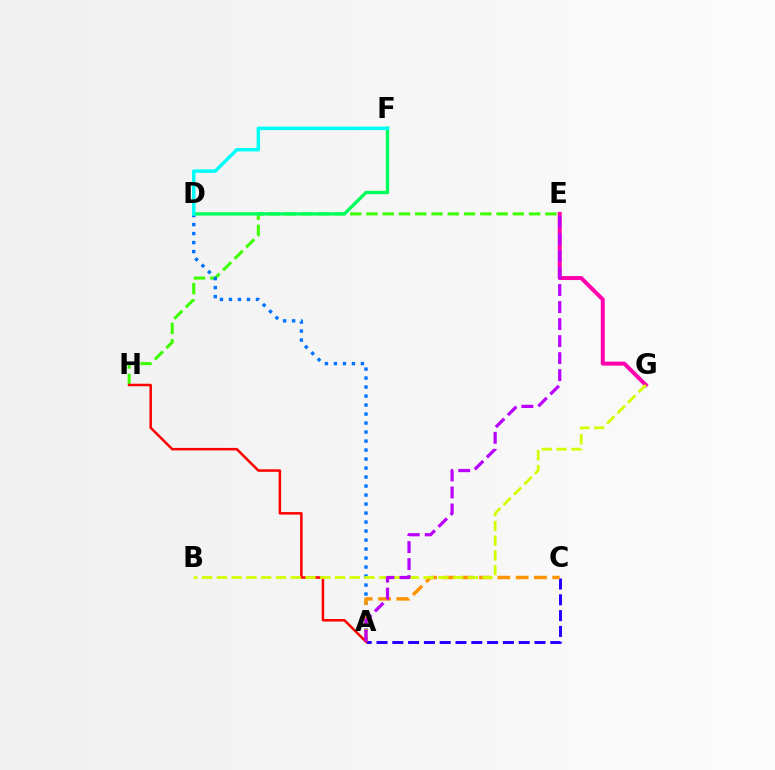{('E', 'H'): [{'color': '#3dff00', 'line_style': 'dashed', 'thickness': 2.21}], ('A', 'D'): [{'color': '#0074ff', 'line_style': 'dotted', 'thickness': 2.45}], ('A', 'C'): [{'color': '#2500ff', 'line_style': 'dashed', 'thickness': 2.15}, {'color': '#ff9400', 'line_style': 'dashed', 'thickness': 2.49}], ('D', 'F'): [{'color': '#00ff5c', 'line_style': 'solid', 'thickness': 2.41}, {'color': '#00fff6', 'line_style': 'solid', 'thickness': 2.5}], ('E', 'G'): [{'color': '#ff00ac', 'line_style': 'solid', 'thickness': 2.87}], ('A', 'H'): [{'color': '#ff0000', 'line_style': 'solid', 'thickness': 1.81}], ('B', 'G'): [{'color': '#d1ff00', 'line_style': 'dashed', 'thickness': 2.01}], ('A', 'E'): [{'color': '#b900ff', 'line_style': 'dashed', 'thickness': 2.31}]}